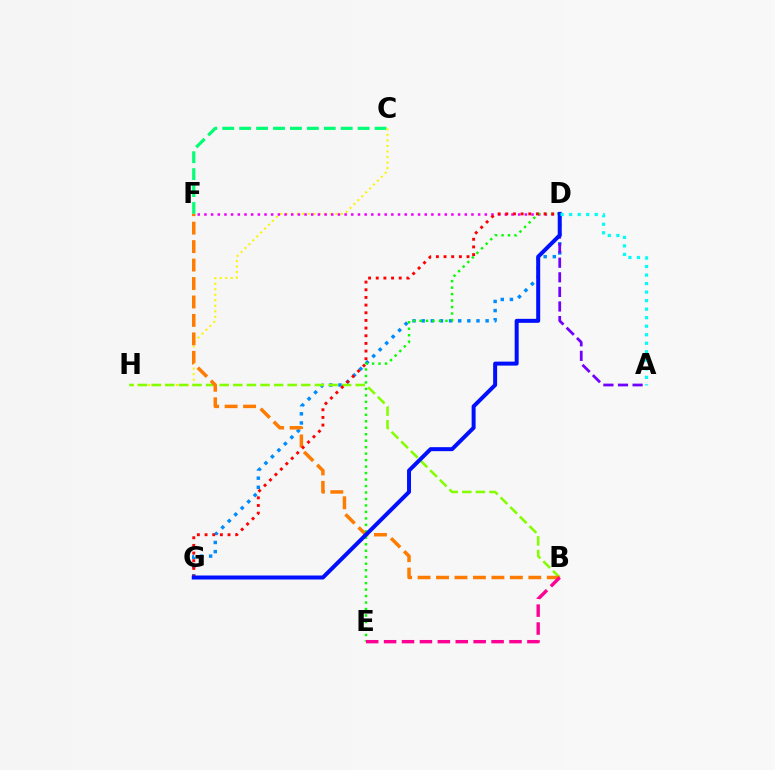{('C', 'F'): [{'color': '#00ff74', 'line_style': 'dashed', 'thickness': 2.3}], ('D', 'G'): [{'color': '#008cff', 'line_style': 'dotted', 'thickness': 2.48}, {'color': '#ff0000', 'line_style': 'dotted', 'thickness': 2.08}, {'color': '#0010ff', 'line_style': 'solid', 'thickness': 2.87}], ('C', 'H'): [{'color': '#fcf500', 'line_style': 'dotted', 'thickness': 1.5}], ('B', 'H'): [{'color': '#84ff00', 'line_style': 'dashed', 'thickness': 1.85}], ('D', 'F'): [{'color': '#ee00ff', 'line_style': 'dotted', 'thickness': 1.81}], ('D', 'E'): [{'color': '#08ff00', 'line_style': 'dotted', 'thickness': 1.76}], ('B', 'F'): [{'color': '#ff7c00', 'line_style': 'dashed', 'thickness': 2.51}], ('A', 'D'): [{'color': '#7200ff', 'line_style': 'dashed', 'thickness': 1.98}, {'color': '#00fff6', 'line_style': 'dotted', 'thickness': 2.32}], ('B', 'E'): [{'color': '#ff0094', 'line_style': 'dashed', 'thickness': 2.43}]}